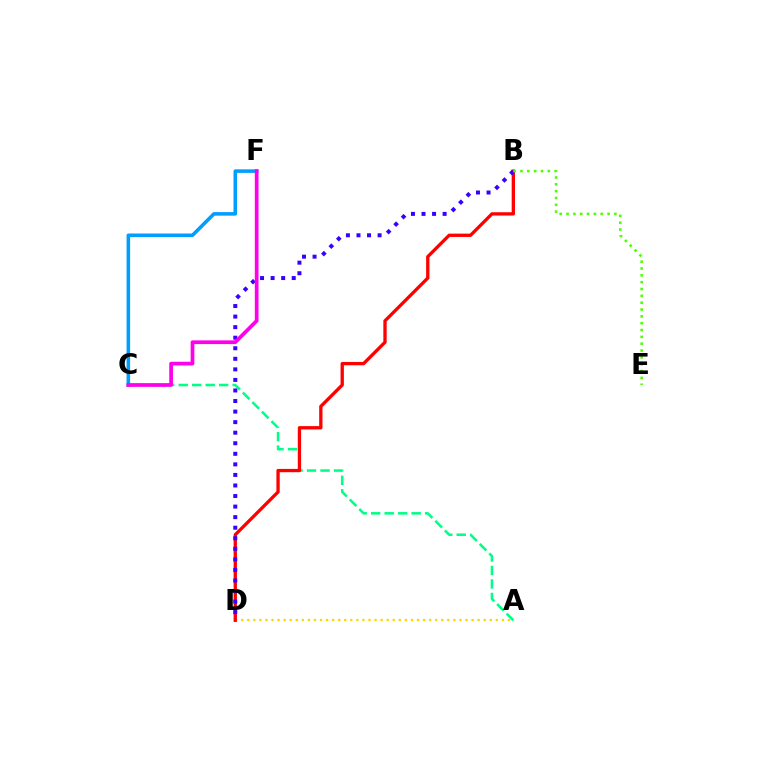{('A', 'C'): [{'color': '#00ff86', 'line_style': 'dashed', 'thickness': 1.83}], ('A', 'D'): [{'color': '#ffd500', 'line_style': 'dotted', 'thickness': 1.65}], ('B', 'D'): [{'color': '#ff0000', 'line_style': 'solid', 'thickness': 2.38}, {'color': '#3700ff', 'line_style': 'dotted', 'thickness': 2.87}], ('C', 'F'): [{'color': '#009eff', 'line_style': 'solid', 'thickness': 2.55}, {'color': '#ff00ed', 'line_style': 'solid', 'thickness': 2.68}], ('B', 'E'): [{'color': '#4fff00', 'line_style': 'dotted', 'thickness': 1.86}]}